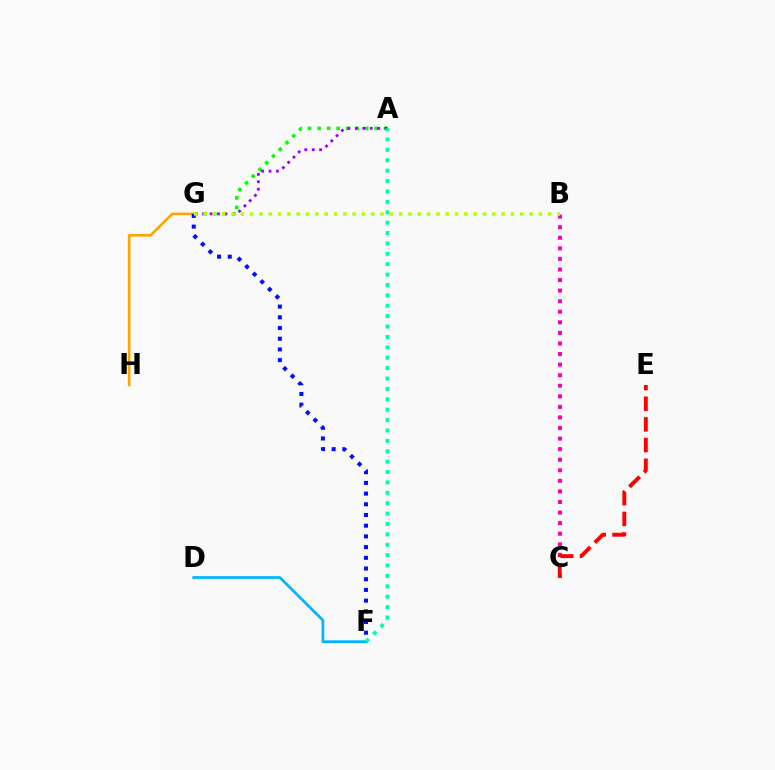{('A', 'G'): [{'color': '#08ff00', 'line_style': 'dotted', 'thickness': 2.58}, {'color': '#9b00ff', 'line_style': 'dotted', 'thickness': 2.02}], ('B', 'C'): [{'color': '#ff00bd', 'line_style': 'dotted', 'thickness': 2.87}], ('G', 'H'): [{'color': '#ffa500', 'line_style': 'solid', 'thickness': 1.88}], ('C', 'E'): [{'color': '#ff0000', 'line_style': 'dashed', 'thickness': 2.81}], ('F', 'G'): [{'color': '#0010ff', 'line_style': 'dotted', 'thickness': 2.91}], ('D', 'F'): [{'color': '#00b5ff', 'line_style': 'solid', 'thickness': 1.97}], ('B', 'G'): [{'color': '#b3ff00', 'line_style': 'dotted', 'thickness': 2.53}], ('A', 'F'): [{'color': '#00ff9d', 'line_style': 'dotted', 'thickness': 2.82}]}